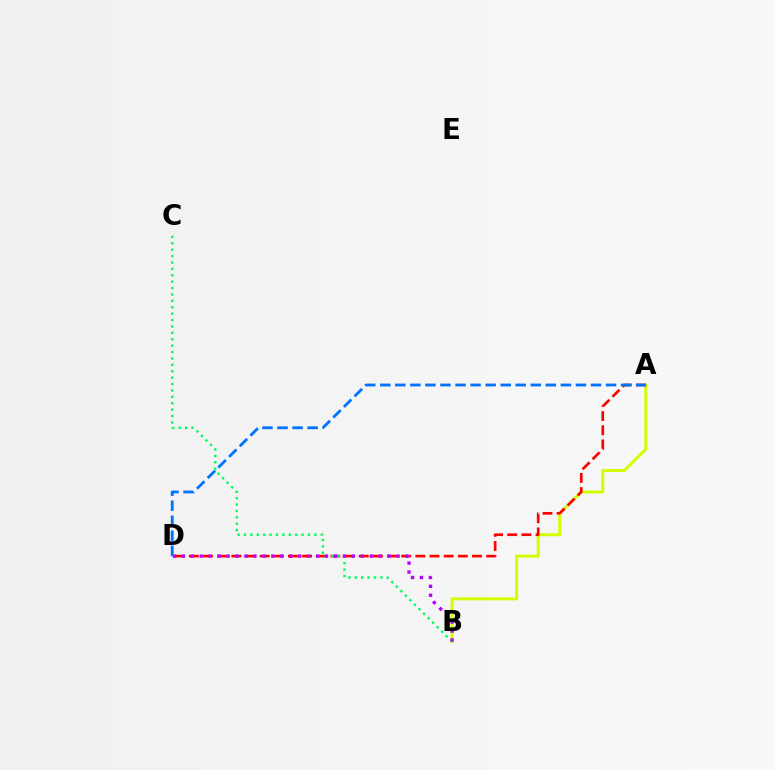{('A', 'B'): [{'color': '#d1ff00', 'line_style': 'solid', 'thickness': 2.16}], ('A', 'D'): [{'color': '#ff0000', 'line_style': 'dashed', 'thickness': 1.92}, {'color': '#0074ff', 'line_style': 'dashed', 'thickness': 2.04}], ('B', 'C'): [{'color': '#00ff5c', 'line_style': 'dotted', 'thickness': 1.74}], ('B', 'D'): [{'color': '#b900ff', 'line_style': 'dotted', 'thickness': 2.43}]}